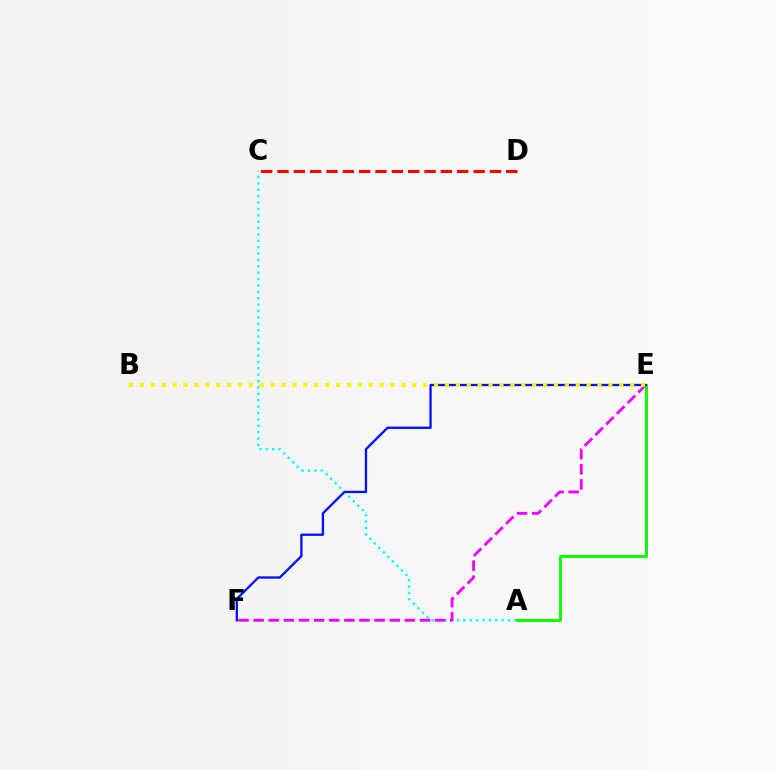{('A', 'C'): [{'color': '#00fff6', 'line_style': 'dotted', 'thickness': 1.73}], ('A', 'E'): [{'color': '#08ff00', 'line_style': 'solid', 'thickness': 2.09}], ('C', 'D'): [{'color': '#ff0000', 'line_style': 'dashed', 'thickness': 2.22}], ('E', 'F'): [{'color': '#ee00ff', 'line_style': 'dashed', 'thickness': 2.05}, {'color': '#0010ff', 'line_style': 'solid', 'thickness': 1.66}], ('B', 'E'): [{'color': '#fcf500', 'line_style': 'dotted', 'thickness': 2.96}]}